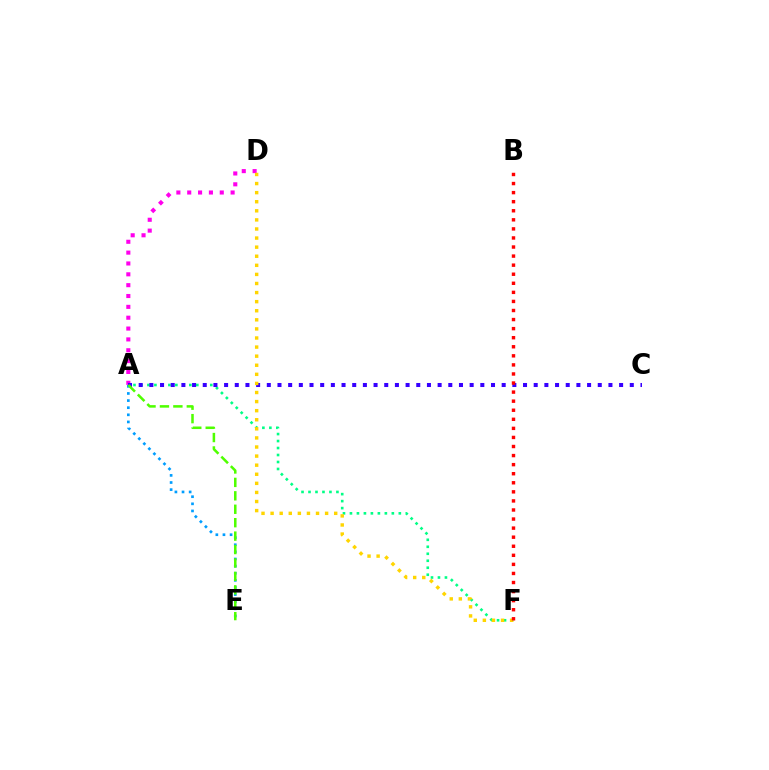{('A', 'F'): [{'color': '#00ff86', 'line_style': 'dotted', 'thickness': 1.9}], ('A', 'D'): [{'color': '#ff00ed', 'line_style': 'dotted', 'thickness': 2.95}], ('A', 'C'): [{'color': '#3700ff', 'line_style': 'dotted', 'thickness': 2.9}], ('A', 'E'): [{'color': '#009eff', 'line_style': 'dotted', 'thickness': 1.93}, {'color': '#4fff00', 'line_style': 'dashed', 'thickness': 1.82}], ('D', 'F'): [{'color': '#ffd500', 'line_style': 'dotted', 'thickness': 2.47}], ('B', 'F'): [{'color': '#ff0000', 'line_style': 'dotted', 'thickness': 2.46}]}